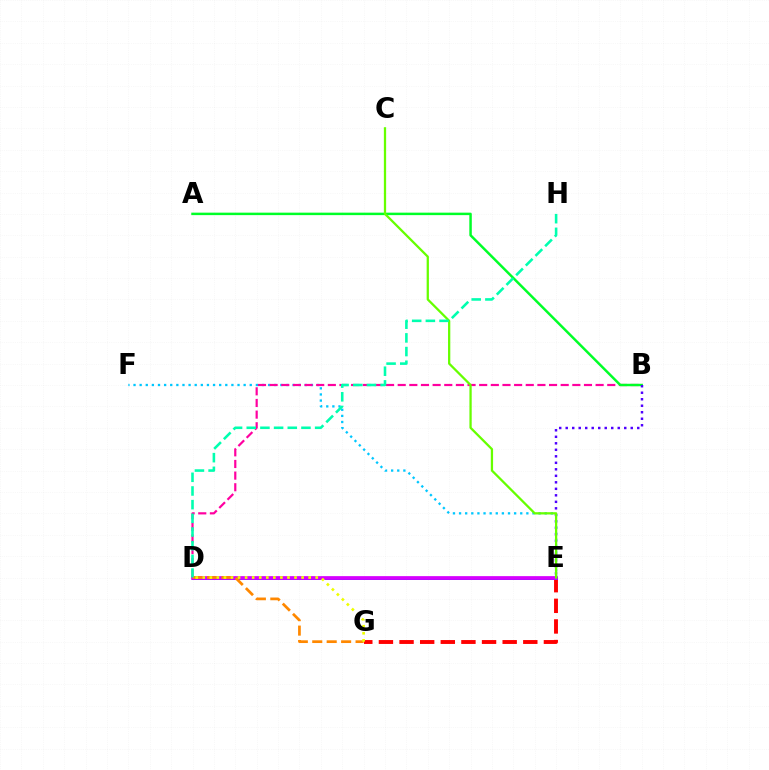{('E', 'G'): [{'color': '#ff0000', 'line_style': 'dashed', 'thickness': 2.8}], ('E', 'F'): [{'color': '#00c7ff', 'line_style': 'dotted', 'thickness': 1.66}], ('D', 'E'): [{'color': '#003fff', 'line_style': 'solid', 'thickness': 2.16}, {'color': '#d600ff', 'line_style': 'solid', 'thickness': 2.68}], ('B', 'D'): [{'color': '#ff00a0', 'line_style': 'dashed', 'thickness': 1.58}], ('A', 'B'): [{'color': '#00ff27', 'line_style': 'solid', 'thickness': 1.78}], ('B', 'E'): [{'color': '#4f00ff', 'line_style': 'dotted', 'thickness': 1.77}], ('D', 'G'): [{'color': '#ff8800', 'line_style': 'dashed', 'thickness': 1.96}, {'color': '#eeff00', 'line_style': 'dotted', 'thickness': 1.92}], ('C', 'E'): [{'color': '#66ff00', 'line_style': 'solid', 'thickness': 1.63}], ('D', 'H'): [{'color': '#00ffaf', 'line_style': 'dashed', 'thickness': 1.86}]}